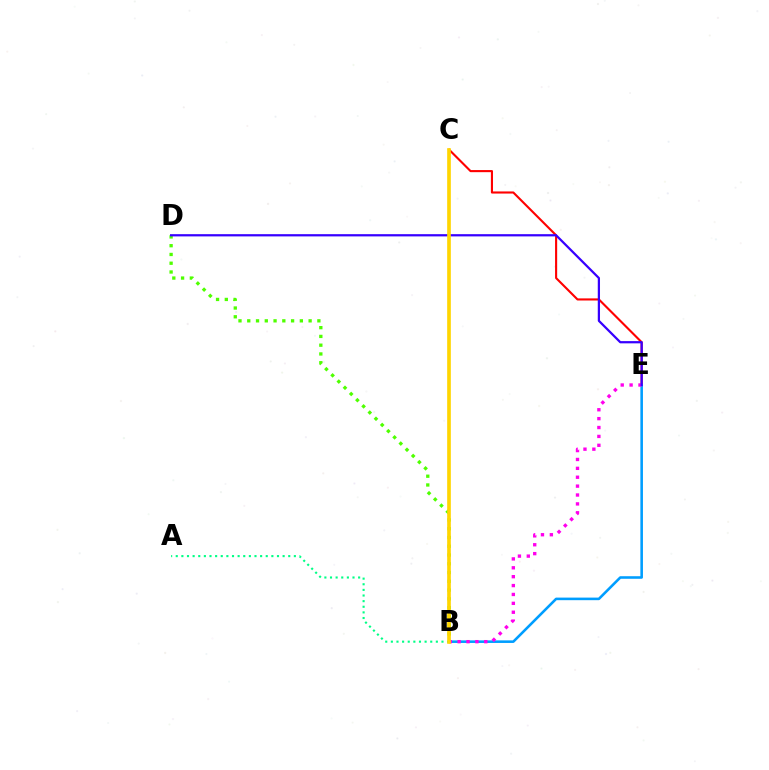{('C', 'E'): [{'color': '#ff0000', 'line_style': 'solid', 'thickness': 1.52}], ('B', 'E'): [{'color': '#009eff', 'line_style': 'solid', 'thickness': 1.86}, {'color': '#ff00ed', 'line_style': 'dotted', 'thickness': 2.41}], ('B', 'D'): [{'color': '#4fff00', 'line_style': 'dotted', 'thickness': 2.38}], ('A', 'B'): [{'color': '#00ff86', 'line_style': 'dotted', 'thickness': 1.53}], ('D', 'E'): [{'color': '#3700ff', 'line_style': 'solid', 'thickness': 1.61}], ('B', 'C'): [{'color': '#ffd500', 'line_style': 'solid', 'thickness': 2.64}]}